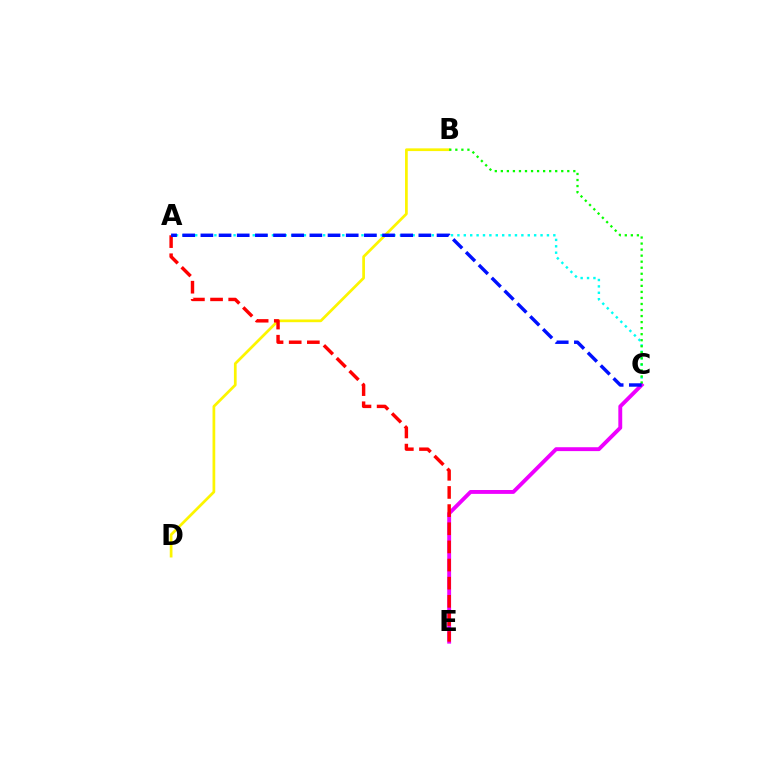{('B', 'D'): [{'color': '#fcf500', 'line_style': 'solid', 'thickness': 1.96}], ('A', 'C'): [{'color': '#00fff6', 'line_style': 'dotted', 'thickness': 1.74}, {'color': '#0010ff', 'line_style': 'dashed', 'thickness': 2.47}], ('C', 'E'): [{'color': '#ee00ff', 'line_style': 'solid', 'thickness': 2.79}], ('B', 'C'): [{'color': '#08ff00', 'line_style': 'dotted', 'thickness': 1.64}], ('A', 'E'): [{'color': '#ff0000', 'line_style': 'dashed', 'thickness': 2.47}]}